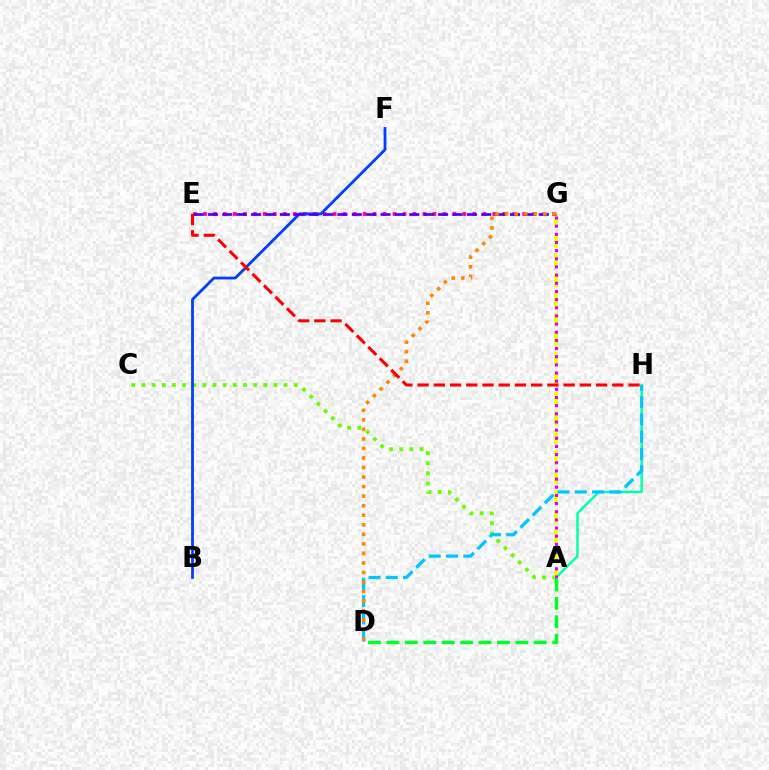{('A', 'H'): [{'color': '#00ffaf', 'line_style': 'solid', 'thickness': 1.78}], ('A', 'C'): [{'color': '#66ff00', 'line_style': 'dotted', 'thickness': 2.76}], ('A', 'G'): [{'color': '#eeff00', 'line_style': 'dashed', 'thickness': 2.68}, {'color': '#d600ff', 'line_style': 'dotted', 'thickness': 2.22}], ('E', 'G'): [{'color': '#ff00a0', 'line_style': 'dotted', 'thickness': 2.71}, {'color': '#4f00ff', 'line_style': 'dashed', 'thickness': 1.95}], ('B', 'F'): [{'color': '#003fff', 'line_style': 'solid', 'thickness': 2.01}], ('D', 'H'): [{'color': '#00c7ff', 'line_style': 'dashed', 'thickness': 2.35}], ('D', 'G'): [{'color': '#ff8800', 'line_style': 'dotted', 'thickness': 2.59}], ('A', 'D'): [{'color': '#00ff27', 'line_style': 'dashed', 'thickness': 2.5}], ('E', 'H'): [{'color': '#ff0000', 'line_style': 'dashed', 'thickness': 2.2}]}